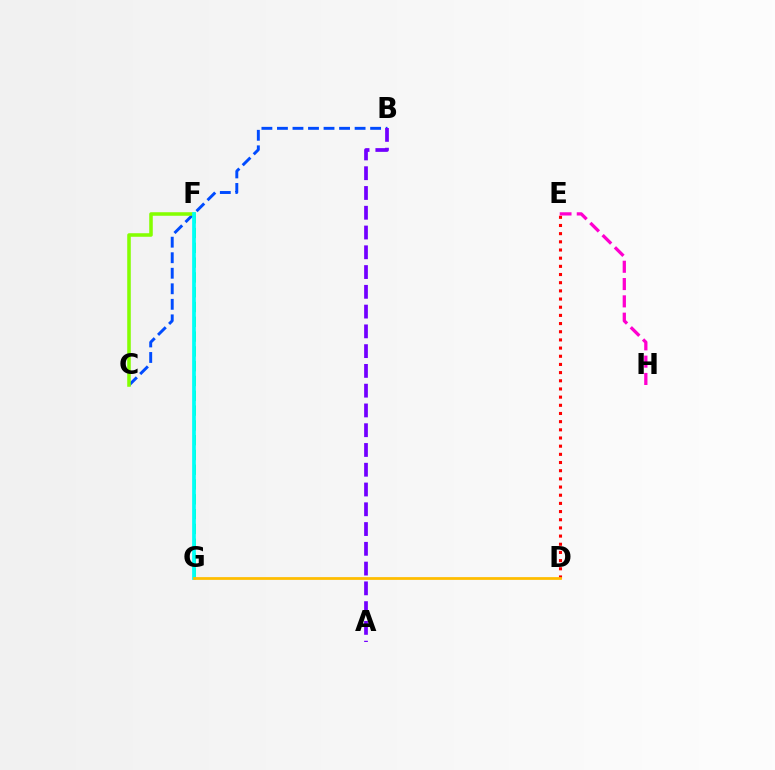{('F', 'G'): [{'color': '#00ff39', 'line_style': 'dashed', 'thickness': 2.01}, {'color': '#00fff6', 'line_style': 'solid', 'thickness': 2.68}], ('D', 'E'): [{'color': '#ff0000', 'line_style': 'dotted', 'thickness': 2.22}], ('B', 'C'): [{'color': '#004bff', 'line_style': 'dashed', 'thickness': 2.11}], ('C', 'F'): [{'color': '#84ff00', 'line_style': 'solid', 'thickness': 2.55}], ('D', 'G'): [{'color': '#ffbd00', 'line_style': 'solid', 'thickness': 1.99}], ('E', 'H'): [{'color': '#ff00cf', 'line_style': 'dashed', 'thickness': 2.35}], ('A', 'B'): [{'color': '#7200ff', 'line_style': 'dashed', 'thickness': 2.69}]}